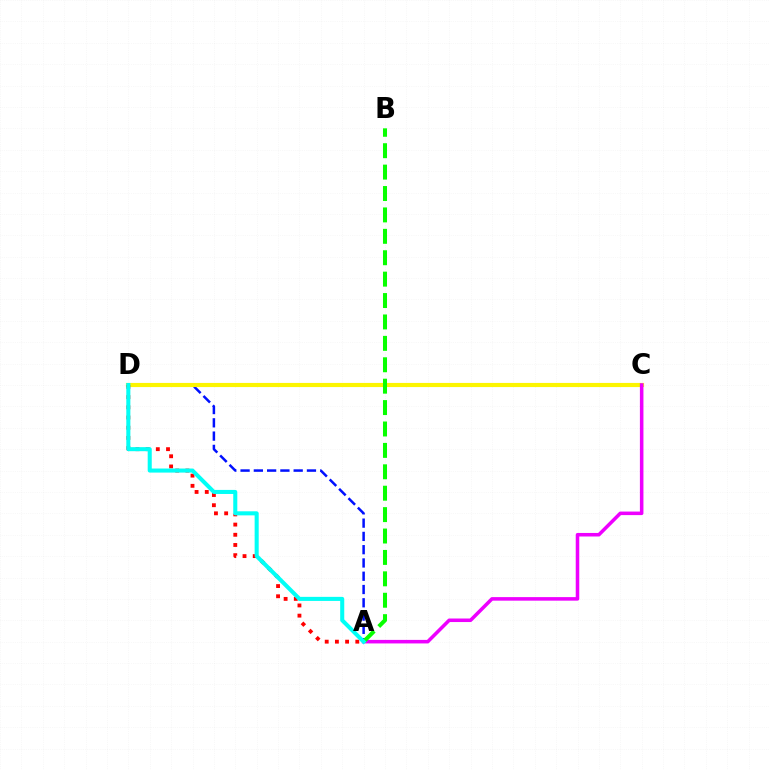{('A', 'D'): [{'color': '#0010ff', 'line_style': 'dashed', 'thickness': 1.8}, {'color': '#ff0000', 'line_style': 'dotted', 'thickness': 2.77}, {'color': '#00fff6', 'line_style': 'solid', 'thickness': 2.92}], ('C', 'D'): [{'color': '#fcf500', 'line_style': 'solid', 'thickness': 2.98}], ('A', 'C'): [{'color': '#ee00ff', 'line_style': 'solid', 'thickness': 2.55}], ('A', 'B'): [{'color': '#08ff00', 'line_style': 'dashed', 'thickness': 2.91}]}